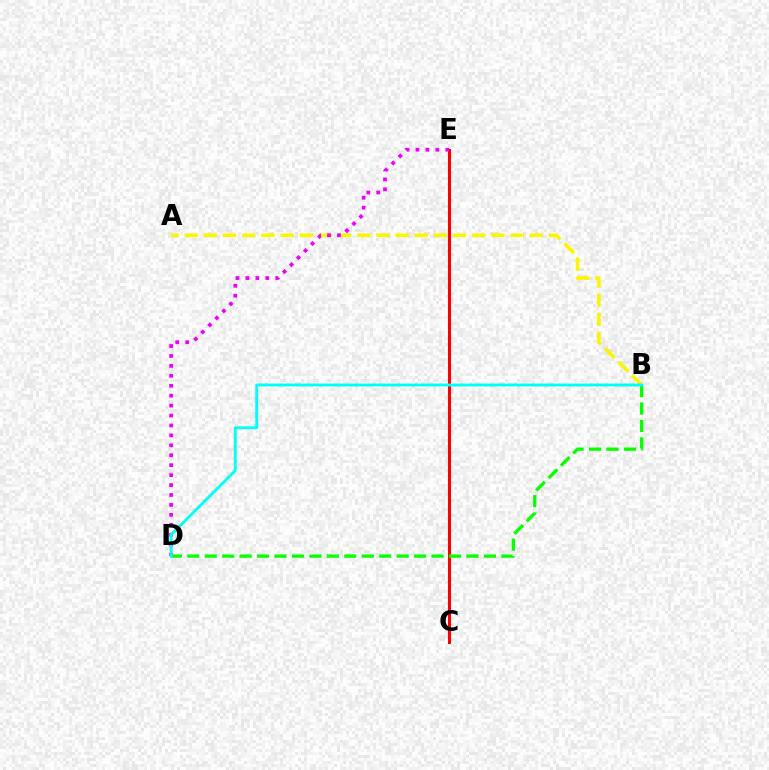{('C', 'E'): [{'color': '#0010ff', 'line_style': 'dashed', 'thickness': 1.84}, {'color': '#ff0000', 'line_style': 'solid', 'thickness': 2.19}], ('A', 'B'): [{'color': '#fcf500', 'line_style': 'dashed', 'thickness': 2.6}], ('D', 'E'): [{'color': '#ee00ff', 'line_style': 'dotted', 'thickness': 2.7}], ('B', 'D'): [{'color': '#08ff00', 'line_style': 'dashed', 'thickness': 2.37}, {'color': '#00fff6', 'line_style': 'solid', 'thickness': 2.05}]}